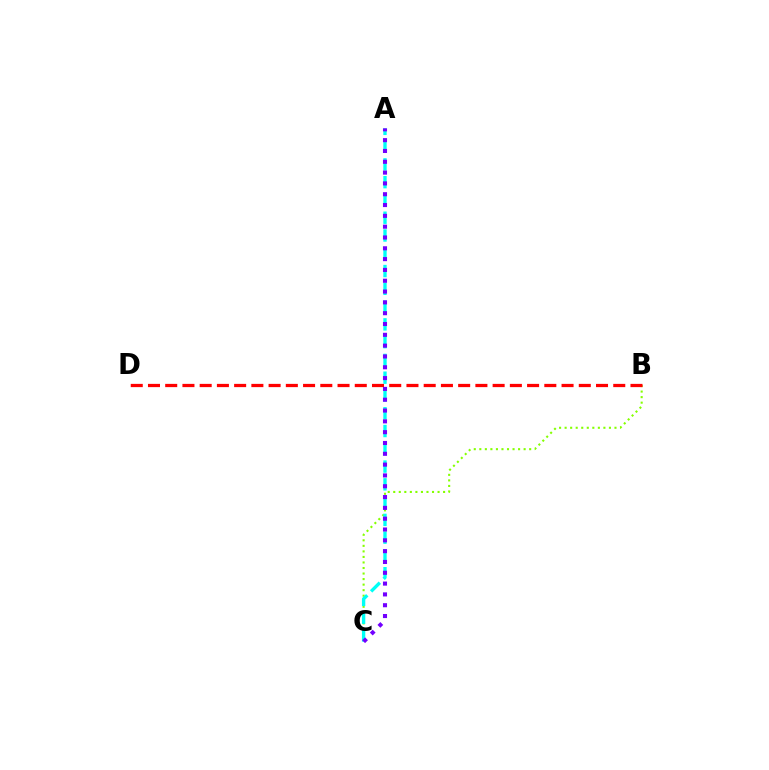{('B', 'C'): [{'color': '#84ff00', 'line_style': 'dotted', 'thickness': 1.51}], ('B', 'D'): [{'color': '#ff0000', 'line_style': 'dashed', 'thickness': 2.34}], ('A', 'C'): [{'color': '#00fff6', 'line_style': 'dashed', 'thickness': 2.41}, {'color': '#7200ff', 'line_style': 'dotted', 'thickness': 2.94}]}